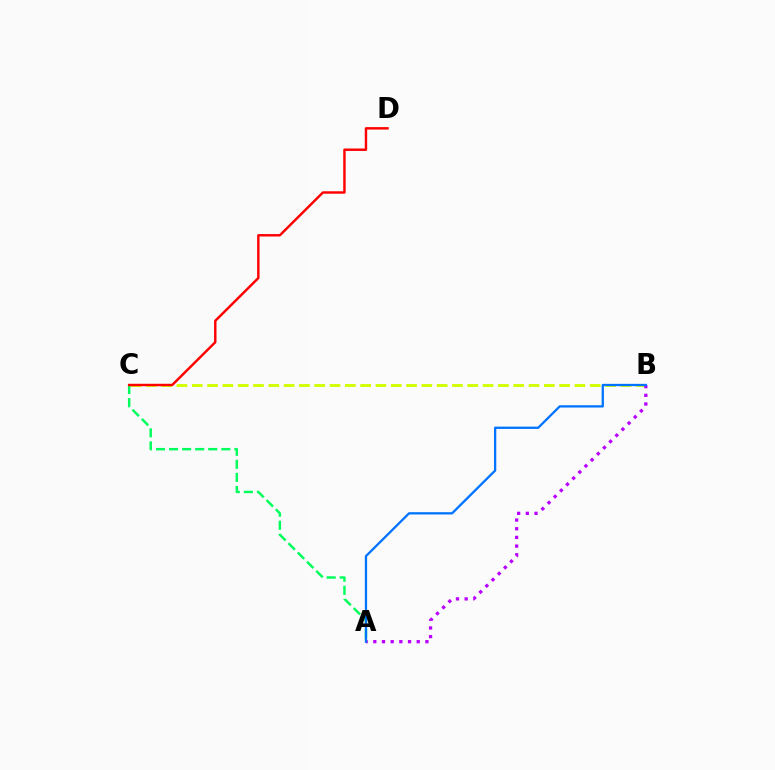{('B', 'C'): [{'color': '#d1ff00', 'line_style': 'dashed', 'thickness': 2.08}], ('A', 'C'): [{'color': '#00ff5c', 'line_style': 'dashed', 'thickness': 1.77}], ('A', 'B'): [{'color': '#b900ff', 'line_style': 'dotted', 'thickness': 2.36}, {'color': '#0074ff', 'line_style': 'solid', 'thickness': 1.65}], ('C', 'D'): [{'color': '#ff0000', 'line_style': 'solid', 'thickness': 1.76}]}